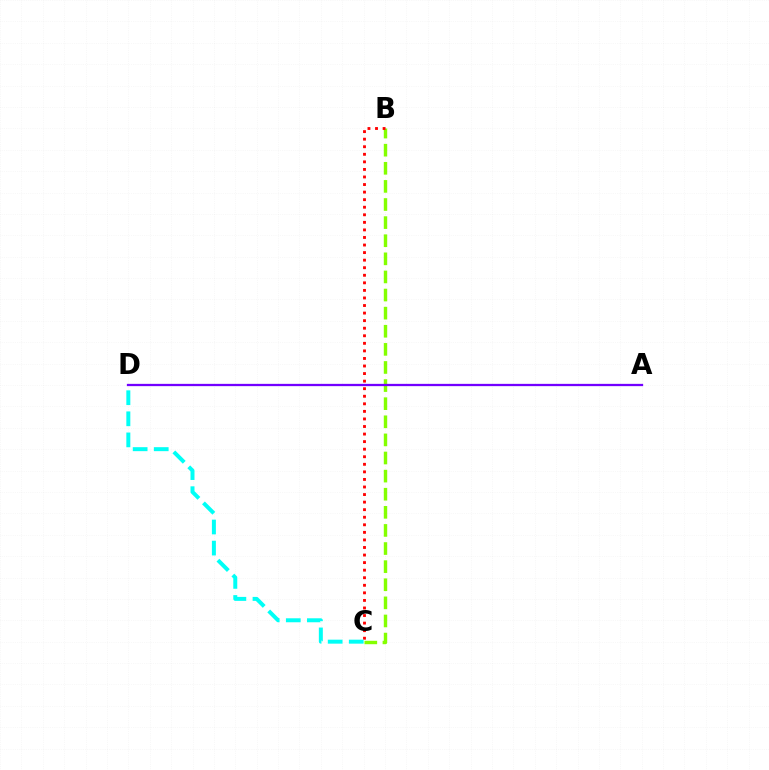{('B', 'C'): [{'color': '#84ff00', 'line_style': 'dashed', 'thickness': 2.46}, {'color': '#ff0000', 'line_style': 'dotted', 'thickness': 2.05}], ('A', 'D'): [{'color': '#7200ff', 'line_style': 'solid', 'thickness': 1.64}], ('C', 'D'): [{'color': '#00fff6', 'line_style': 'dashed', 'thickness': 2.86}]}